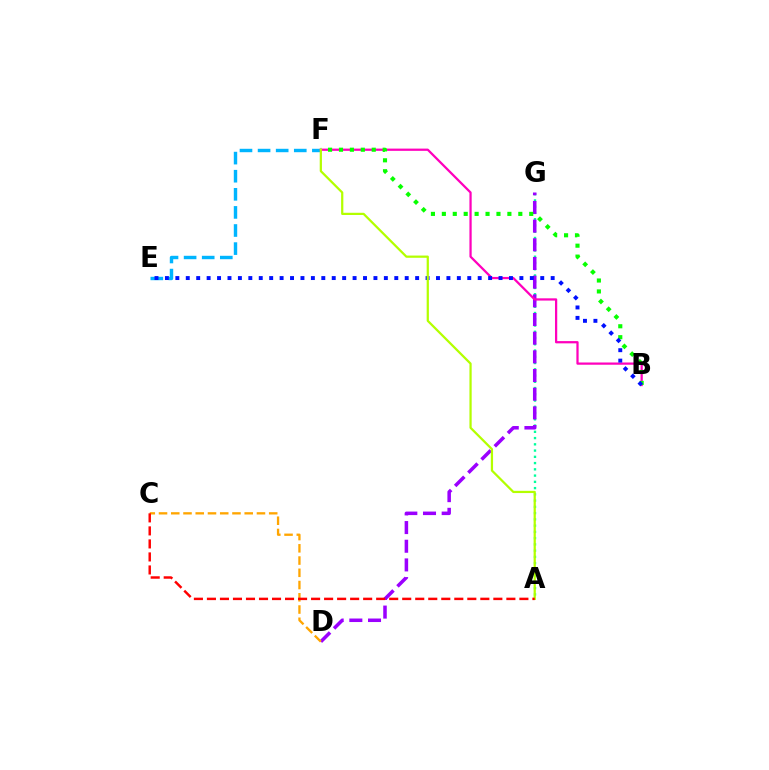{('A', 'G'): [{'color': '#00ff9d', 'line_style': 'dotted', 'thickness': 1.7}], ('D', 'G'): [{'color': '#9b00ff', 'line_style': 'dashed', 'thickness': 2.54}], ('E', 'F'): [{'color': '#00b5ff', 'line_style': 'dashed', 'thickness': 2.46}], ('B', 'F'): [{'color': '#ff00bd', 'line_style': 'solid', 'thickness': 1.62}, {'color': '#08ff00', 'line_style': 'dotted', 'thickness': 2.97}], ('B', 'E'): [{'color': '#0010ff', 'line_style': 'dotted', 'thickness': 2.83}], ('C', 'D'): [{'color': '#ffa500', 'line_style': 'dashed', 'thickness': 1.66}], ('A', 'F'): [{'color': '#b3ff00', 'line_style': 'solid', 'thickness': 1.61}], ('A', 'C'): [{'color': '#ff0000', 'line_style': 'dashed', 'thickness': 1.77}]}